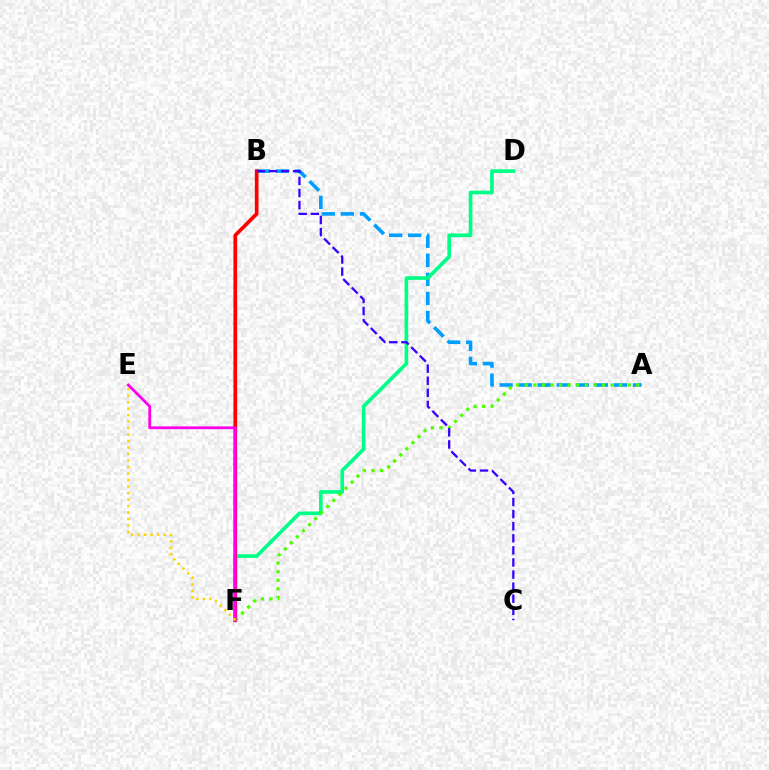{('A', 'B'): [{'color': '#009eff', 'line_style': 'dashed', 'thickness': 2.59}], ('D', 'F'): [{'color': '#00ff86', 'line_style': 'solid', 'thickness': 2.63}], ('B', 'F'): [{'color': '#ff0000', 'line_style': 'solid', 'thickness': 2.65}], ('A', 'F'): [{'color': '#4fff00', 'line_style': 'dotted', 'thickness': 2.33}], ('E', 'F'): [{'color': '#ff00ed', 'line_style': 'solid', 'thickness': 2.02}, {'color': '#ffd500', 'line_style': 'dotted', 'thickness': 1.77}], ('B', 'C'): [{'color': '#3700ff', 'line_style': 'dashed', 'thickness': 1.64}]}